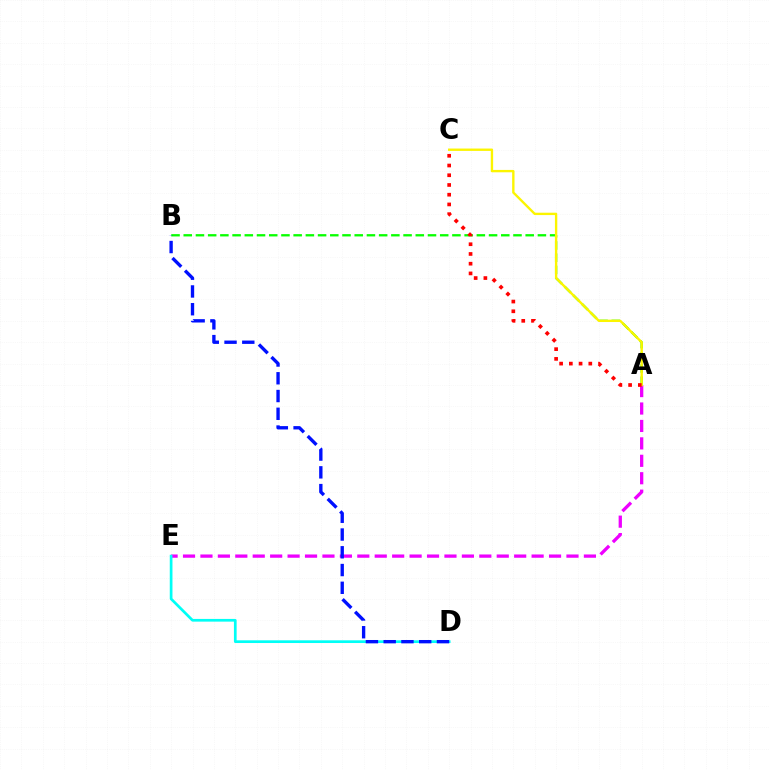{('A', 'E'): [{'color': '#ee00ff', 'line_style': 'dashed', 'thickness': 2.37}], ('A', 'B'): [{'color': '#08ff00', 'line_style': 'dashed', 'thickness': 1.66}], ('A', 'C'): [{'color': '#fcf500', 'line_style': 'solid', 'thickness': 1.7}, {'color': '#ff0000', 'line_style': 'dotted', 'thickness': 2.64}], ('D', 'E'): [{'color': '#00fff6', 'line_style': 'solid', 'thickness': 1.95}], ('B', 'D'): [{'color': '#0010ff', 'line_style': 'dashed', 'thickness': 2.41}]}